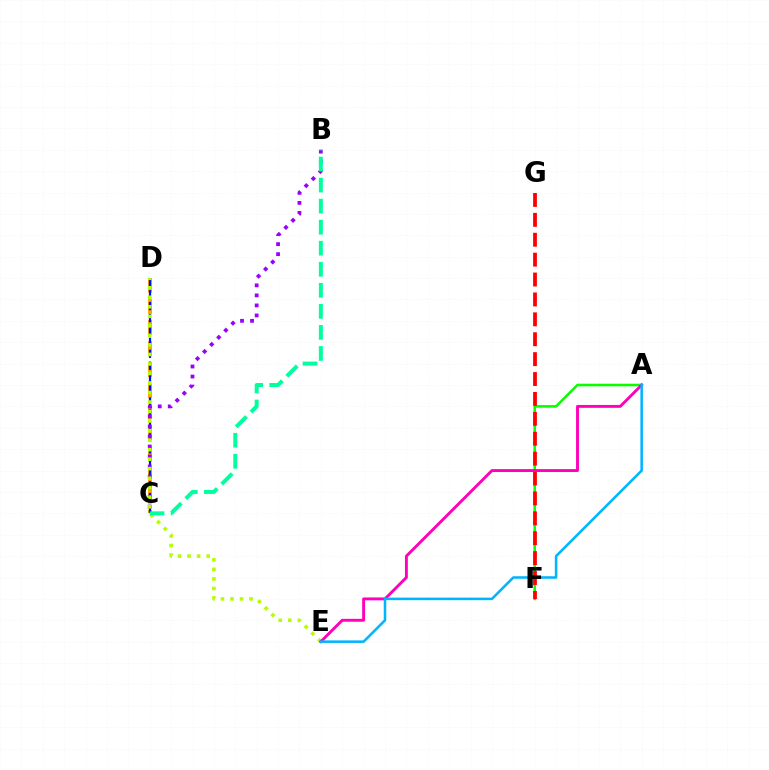{('A', 'F'): [{'color': '#08ff00', 'line_style': 'solid', 'thickness': 1.86}], ('C', 'D'): [{'color': '#ffa500', 'line_style': 'dashed', 'thickness': 2.87}, {'color': '#0010ff', 'line_style': 'dashed', 'thickness': 1.62}], ('F', 'G'): [{'color': '#ff0000', 'line_style': 'dashed', 'thickness': 2.7}], ('B', 'C'): [{'color': '#9b00ff', 'line_style': 'dotted', 'thickness': 2.72}, {'color': '#00ff9d', 'line_style': 'dashed', 'thickness': 2.86}], ('D', 'E'): [{'color': '#b3ff00', 'line_style': 'dotted', 'thickness': 2.59}], ('A', 'E'): [{'color': '#ff00bd', 'line_style': 'solid', 'thickness': 2.08}, {'color': '#00b5ff', 'line_style': 'solid', 'thickness': 1.83}]}